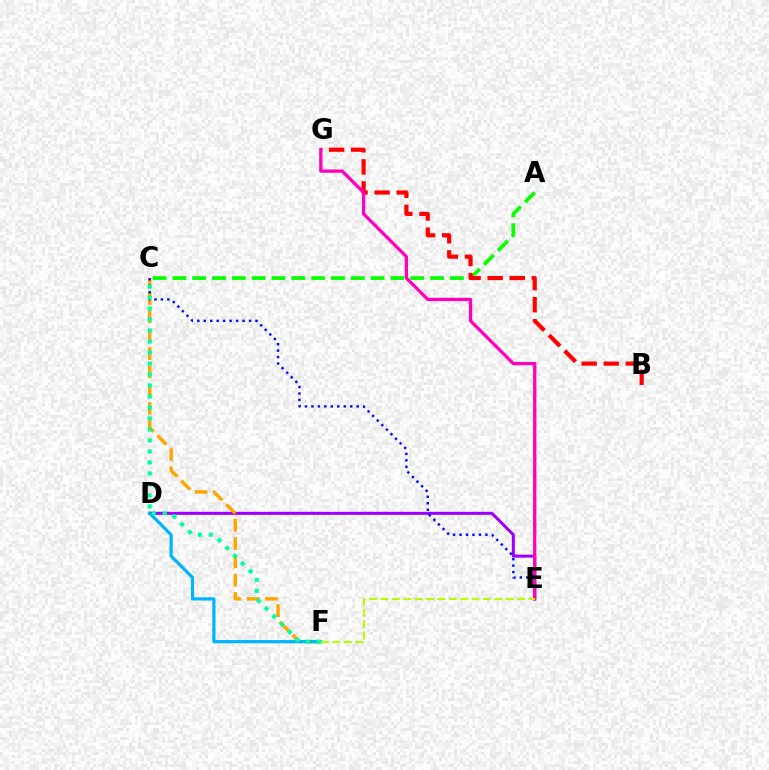{('D', 'E'): [{'color': '#9b00ff', 'line_style': 'solid', 'thickness': 2.18}], ('C', 'F'): [{'color': '#ffa500', 'line_style': 'dashed', 'thickness': 2.49}, {'color': '#00ff9d', 'line_style': 'dotted', 'thickness': 2.98}], ('D', 'F'): [{'color': '#00b5ff', 'line_style': 'solid', 'thickness': 2.32}], ('C', 'E'): [{'color': '#0010ff', 'line_style': 'dotted', 'thickness': 1.76}], ('A', 'C'): [{'color': '#08ff00', 'line_style': 'dashed', 'thickness': 2.69}], ('B', 'G'): [{'color': '#ff0000', 'line_style': 'dashed', 'thickness': 3.0}], ('E', 'G'): [{'color': '#ff00bd', 'line_style': 'solid', 'thickness': 2.36}], ('E', 'F'): [{'color': '#b3ff00', 'line_style': 'dashed', 'thickness': 1.55}]}